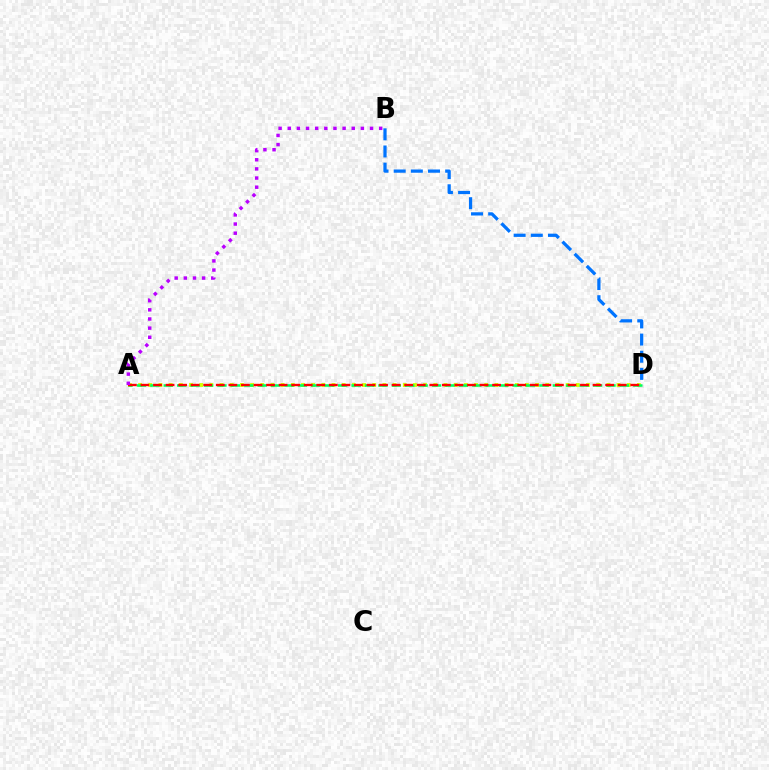{('B', 'D'): [{'color': '#0074ff', 'line_style': 'dashed', 'thickness': 2.33}], ('A', 'D'): [{'color': '#d1ff00', 'line_style': 'dotted', 'thickness': 2.77}, {'color': '#00ff5c', 'line_style': 'dashed', 'thickness': 1.82}, {'color': '#ff0000', 'line_style': 'dashed', 'thickness': 1.71}], ('A', 'B'): [{'color': '#b900ff', 'line_style': 'dotted', 'thickness': 2.48}]}